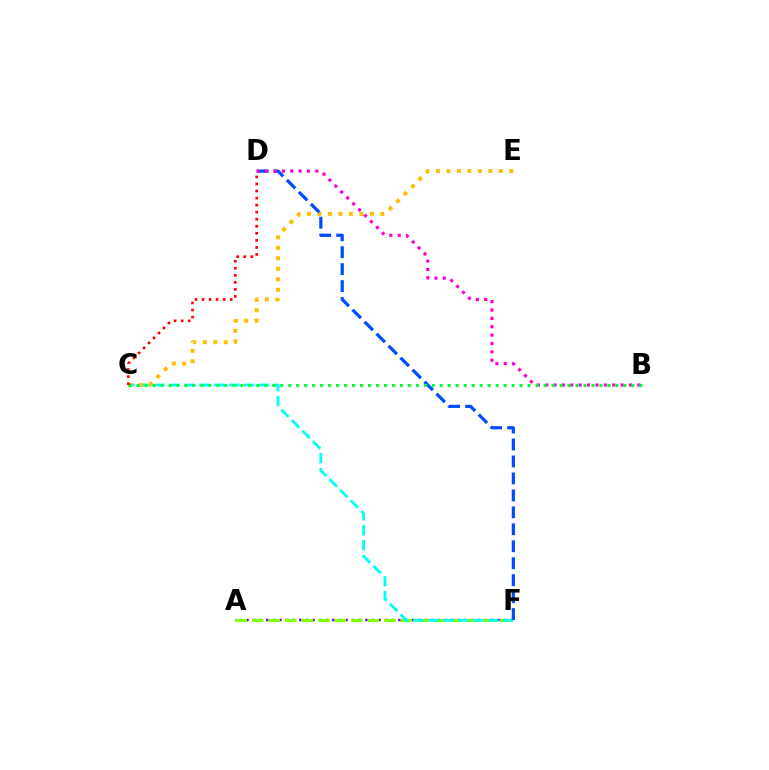{('A', 'F'): [{'color': '#7200ff', 'line_style': 'dotted', 'thickness': 1.8}, {'color': '#84ff00', 'line_style': 'dashed', 'thickness': 2.24}], ('C', 'F'): [{'color': '#00fff6', 'line_style': 'dashed', 'thickness': 2.03}], ('C', 'E'): [{'color': '#ffbd00', 'line_style': 'dotted', 'thickness': 2.85}], ('D', 'F'): [{'color': '#004bff', 'line_style': 'dashed', 'thickness': 2.3}], ('B', 'D'): [{'color': '#ff00cf', 'line_style': 'dotted', 'thickness': 2.28}], ('B', 'C'): [{'color': '#00ff39', 'line_style': 'dotted', 'thickness': 2.17}], ('C', 'D'): [{'color': '#ff0000', 'line_style': 'dotted', 'thickness': 1.91}]}